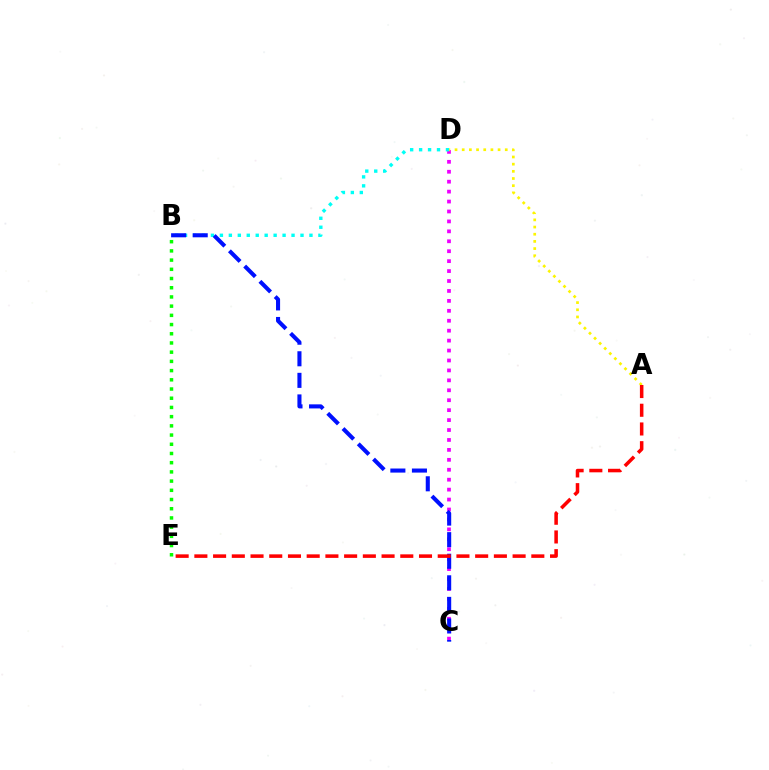{('C', 'D'): [{'color': '#ee00ff', 'line_style': 'dotted', 'thickness': 2.7}], ('B', 'D'): [{'color': '#00fff6', 'line_style': 'dotted', 'thickness': 2.43}], ('B', 'E'): [{'color': '#08ff00', 'line_style': 'dotted', 'thickness': 2.5}], ('A', 'D'): [{'color': '#fcf500', 'line_style': 'dotted', 'thickness': 1.95}], ('B', 'C'): [{'color': '#0010ff', 'line_style': 'dashed', 'thickness': 2.93}], ('A', 'E'): [{'color': '#ff0000', 'line_style': 'dashed', 'thickness': 2.54}]}